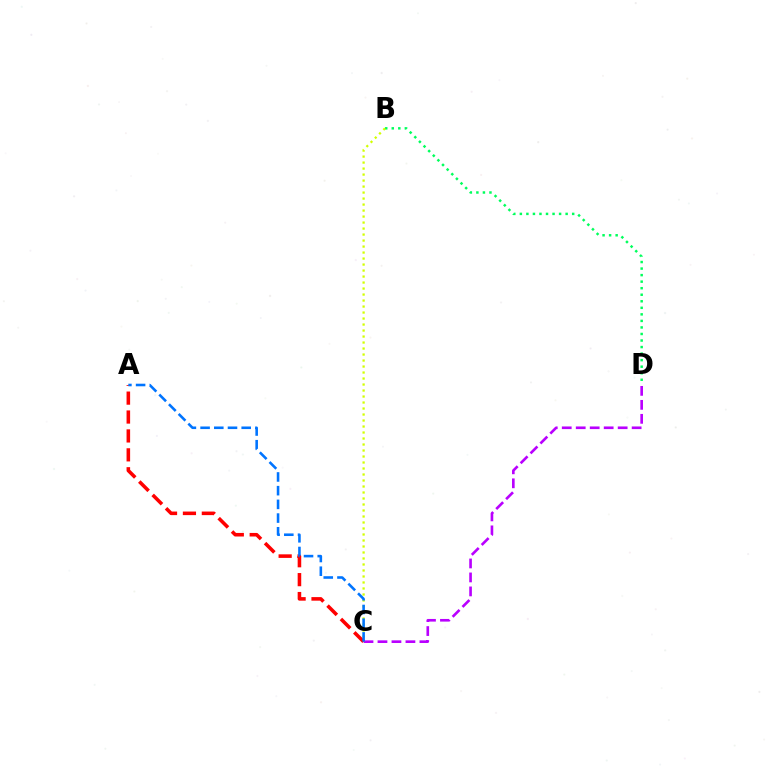{('B', 'D'): [{'color': '#00ff5c', 'line_style': 'dotted', 'thickness': 1.78}], ('C', 'D'): [{'color': '#b900ff', 'line_style': 'dashed', 'thickness': 1.9}], ('B', 'C'): [{'color': '#d1ff00', 'line_style': 'dotted', 'thickness': 1.63}], ('A', 'C'): [{'color': '#ff0000', 'line_style': 'dashed', 'thickness': 2.57}, {'color': '#0074ff', 'line_style': 'dashed', 'thickness': 1.86}]}